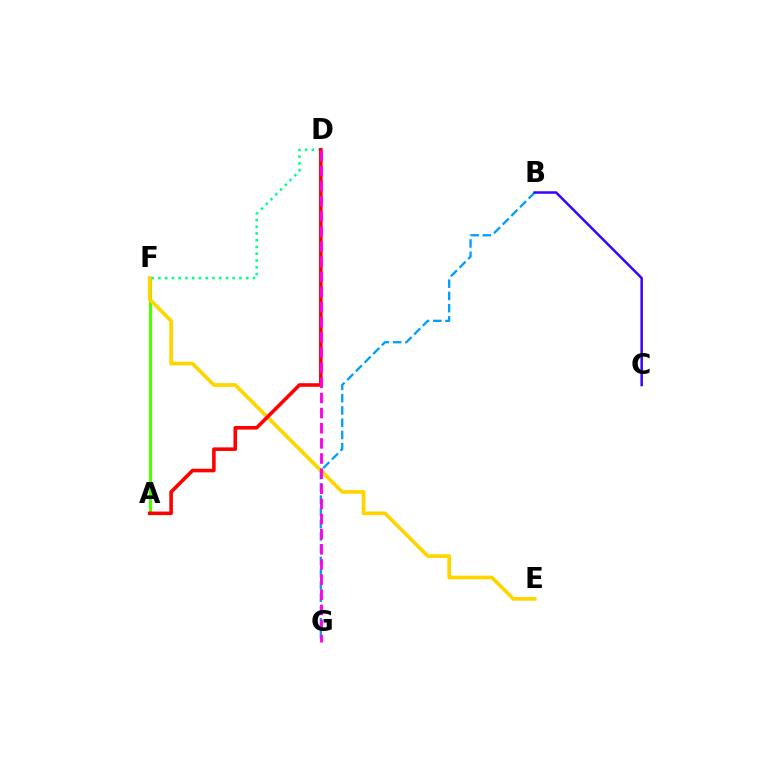{('A', 'F'): [{'color': '#4fff00', 'line_style': 'solid', 'thickness': 2.24}], ('D', 'F'): [{'color': '#00ff86', 'line_style': 'dotted', 'thickness': 1.84}], ('E', 'F'): [{'color': '#ffd500', 'line_style': 'solid', 'thickness': 2.67}], ('B', 'G'): [{'color': '#009eff', 'line_style': 'dashed', 'thickness': 1.67}], ('A', 'D'): [{'color': '#ff0000', 'line_style': 'solid', 'thickness': 2.58}], ('D', 'G'): [{'color': '#ff00ed', 'line_style': 'dashed', 'thickness': 2.06}], ('B', 'C'): [{'color': '#3700ff', 'line_style': 'solid', 'thickness': 1.79}]}